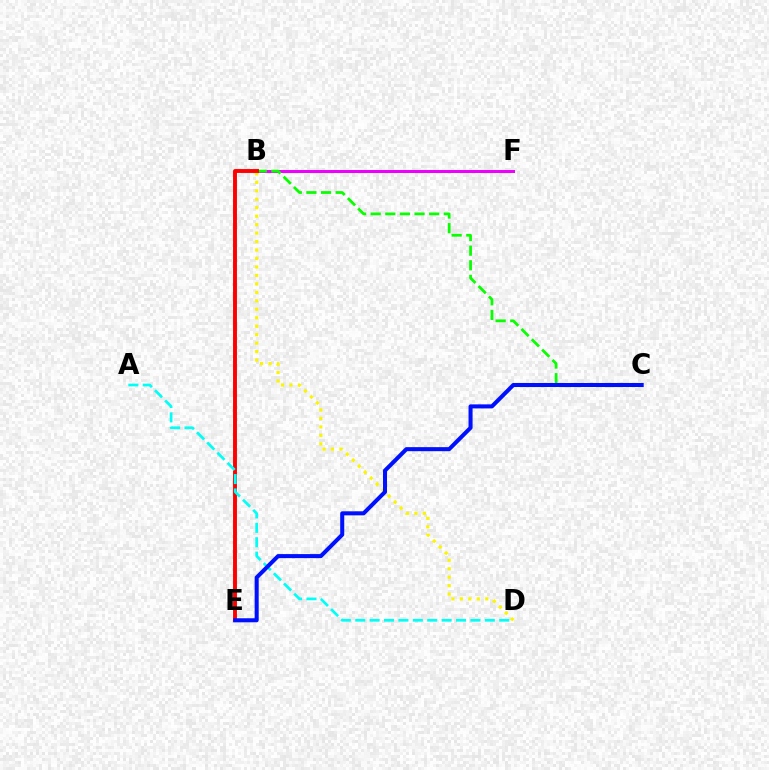{('B', 'F'): [{'color': '#ee00ff', 'line_style': 'solid', 'thickness': 2.16}], ('B', 'C'): [{'color': '#08ff00', 'line_style': 'dashed', 'thickness': 1.99}], ('B', 'D'): [{'color': '#fcf500', 'line_style': 'dotted', 'thickness': 2.3}], ('B', 'E'): [{'color': '#ff0000', 'line_style': 'solid', 'thickness': 2.81}], ('A', 'D'): [{'color': '#00fff6', 'line_style': 'dashed', 'thickness': 1.96}], ('C', 'E'): [{'color': '#0010ff', 'line_style': 'solid', 'thickness': 2.91}]}